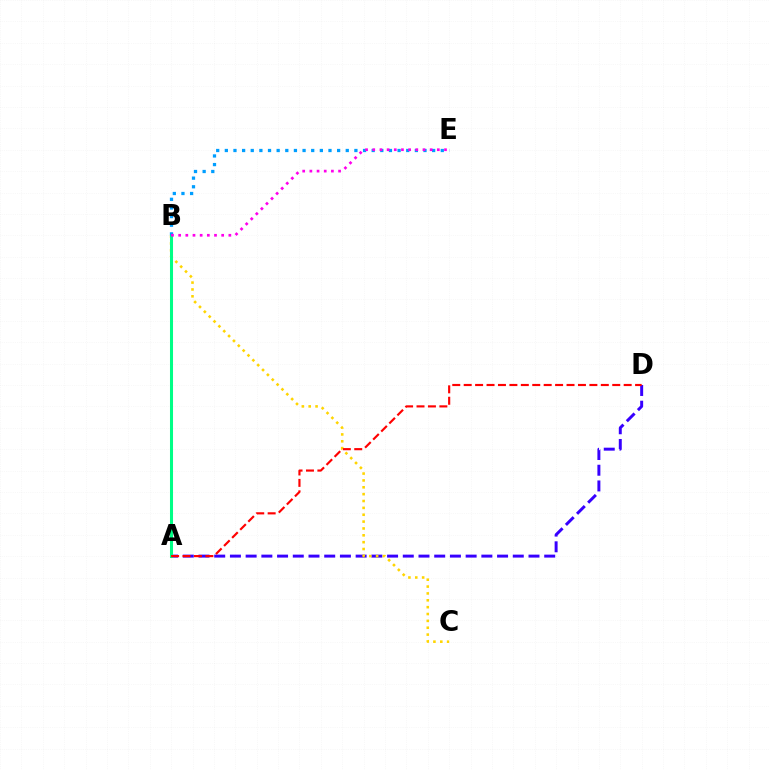{('A', 'D'): [{'color': '#3700ff', 'line_style': 'dashed', 'thickness': 2.13}, {'color': '#ff0000', 'line_style': 'dashed', 'thickness': 1.55}], ('B', 'C'): [{'color': '#ffd500', 'line_style': 'dotted', 'thickness': 1.86}], ('A', 'B'): [{'color': '#4fff00', 'line_style': 'dashed', 'thickness': 1.96}, {'color': '#00ff86', 'line_style': 'solid', 'thickness': 2.19}], ('B', 'E'): [{'color': '#009eff', 'line_style': 'dotted', 'thickness': 2.35}, {'color': '#ff00ed', 'line_style': 'dotted', 'thickness': 1.95}]}